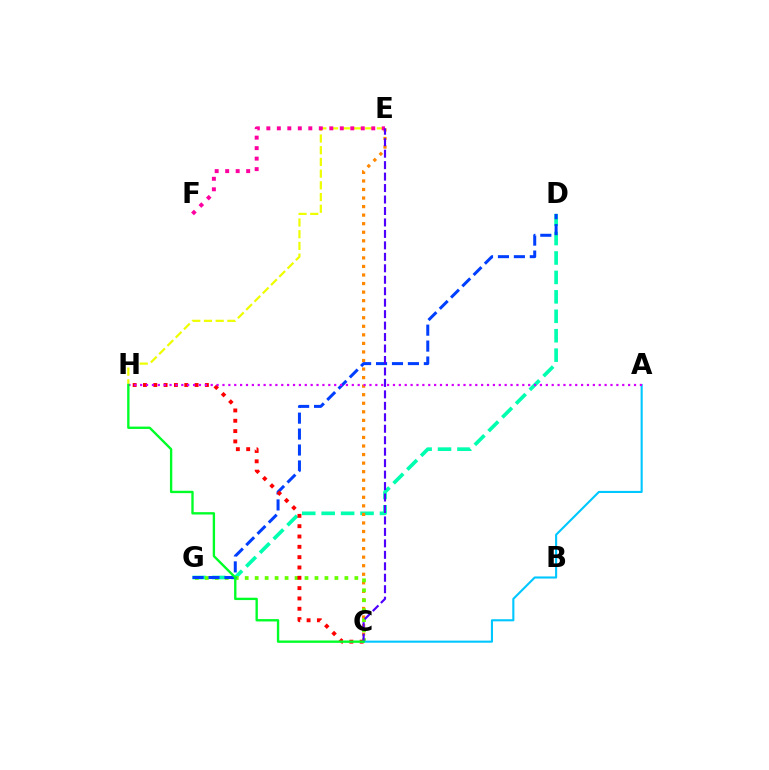{('E', 'H'): [{'color': '#eeff00', 'line_style': 'dashed', 'thickness': 1.59}], ('D', 'G'): [{'color': '#00ffaf', 'line_style': 'dashed', 'thickness': 2.64}, {'color': '#003fff', 'line_style': 'dashed', 'thickness': 2.17}], ('C', 'E'): [{'color': '#ff8800', 'line_style': 'dotted', 'thickness': 2.32}, {'color': '#4f00ff', 'line_style': 'dashed', 'thickness': 1.56}], ('C', 'G'): [{'color': '#66ff00', 'line_style': 'dotted', 'thickness': 2.71}], ('C', 'H'): [{'color': '#ff0000', 'line_style': 'dotted', 'thickness': 2.8}, {'color': '#00ff27', 'line_style': 'solid', 'thickness': 1.7}], ('A', 'C'): [{'color': '#00c7ff', 'line_style': 'solid', 'thickness': 1.52}], ('A', 'H'): [{'color': '#d600ff', 'line_style': 'dotted', 'thickness': 1.6}], ('E', 'F'): [{'color': '#ff00a0', 'line_style': 'dotted', 'thickness': 2.85}]}